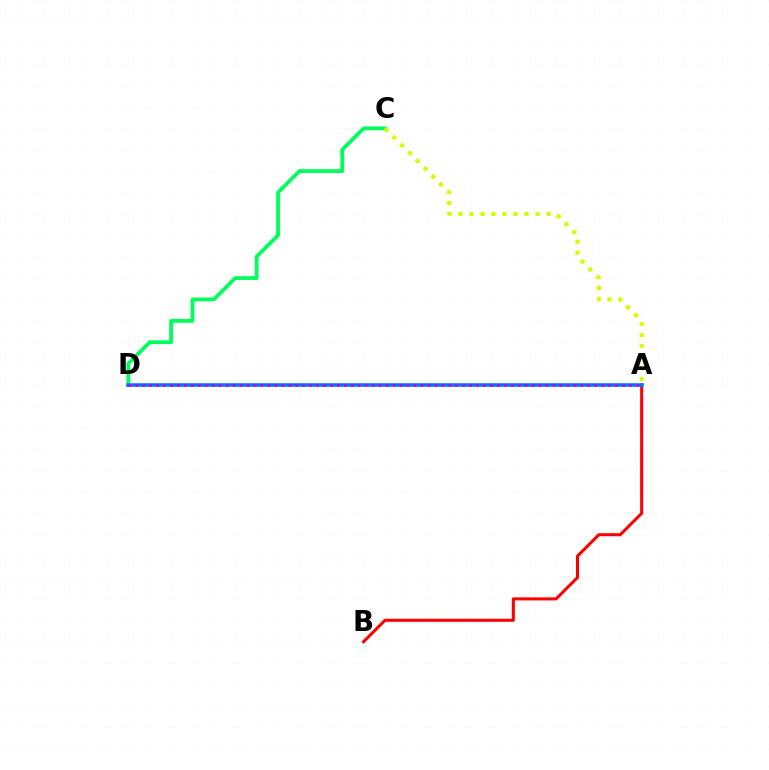{('C', 'D'): [{'color': '#00ff5c', 'line_style': 'solid', 'thickness': 2.73}], ('A', 'C'): [{'color': '#d1ff00', 'line_style': 'dotted', 'thickness': 3.0}], ('A', 'B'): [{'color': '#ff0000', 'line_style': 'solid', 'thickness': 2.19}], ('A', 'D'): [{'color': '#0074ff', 'line_style': 'solid', 'thickness': 2.54}, {'color': '#b900ff', 'line_style': 'dotted', 'thickness': 1.89}]}